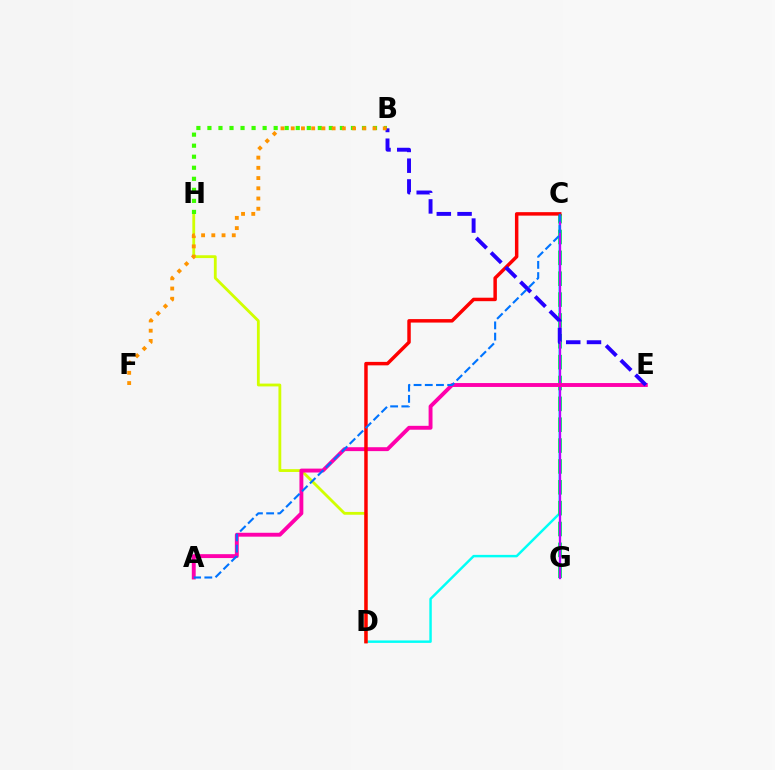{('C', 'D'): [{'color': '#00fff6', 'line_style': 'solid', 'thickness': 1.77}, {'color': '#ff0000', 'line_style': 'solid', 'thickness': 2.5}], ('D', 'H'): [{'color': '#d1ff00', 'line_style': 'solid', 'thickness': 2.03}], ('B', 'H'): [{'color': '#3dff00', 'line_style': 'dotted', 'thickness': 3.0}], ('C', 'G'): [{'color': '#00ff5c', 'line_style': 'dashed', 'thickness': 2.83}, {'color': '#b900ff', 'line_style': 'solid', 'thickness': 1.68}], ('A', 'E'): [{'color': '#ff00ac', 'line_style': 'solid', 'thickness': 2.81}], ('B', 'E'): [{'color': '#2500ff', 'line_style': 'dashed', 'thickness': 2.82}], ('A', 'C'): [{'color': '#0074ff', 'line_style': 'dashed', 'thickness': 1.52}], ('B', 'F'): [{'color': '#ff9400', 'line_style': 'dotted', 'thickness': 2.78}]}